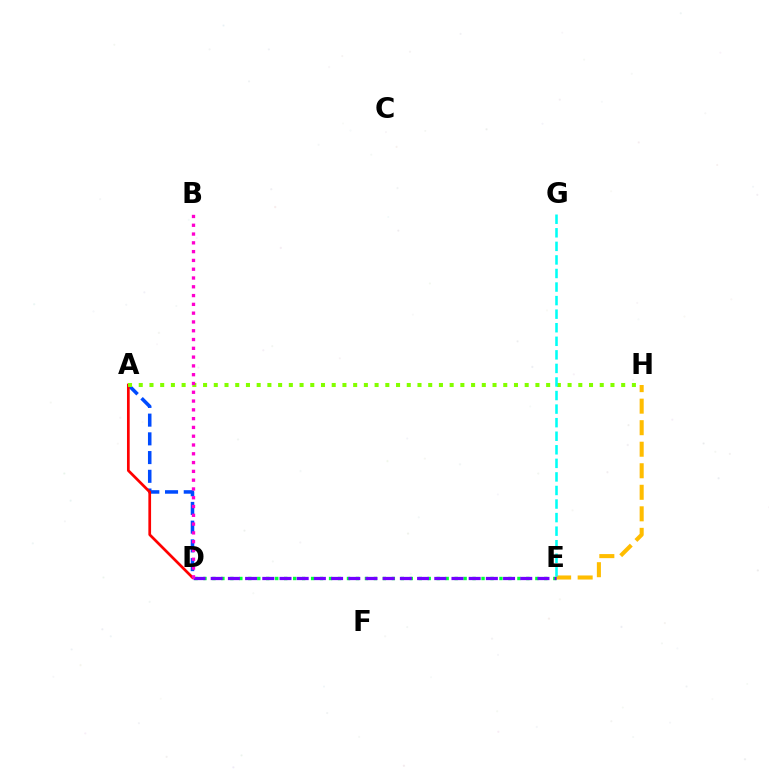{('A', 'D'): [{'color': '#004bff', 'line_style': 'dashed', 'thickness': 2.54}, {'color': '#ff0000', 'line_style': 'solid', 'thickness': 1.95}], ('E', 'H'): [{'color': '#ffbd00', 'line_style': 'dashed', 'thickness': 2.93}], ('D', 'E'): [{'color': '#00ff39', 'line_style': 'dotted', 'thickness': 2.44}, {'color': '#7200ff', 'line_style': 'dashed', 'thickness': 2.34}], ('A', 'H'): [{'color': '#84ff00', 'line_style': 'dotted', 'thickness': 2.91}], ('E', 'G'): [{'color': '#00fff6', 'line_style': 'dashed', 'thickness': 1.84}], ('B', 'D'): [{'color': '#ff00cf', 'line_style': 'dotted', 'thickness': 2.39}]}